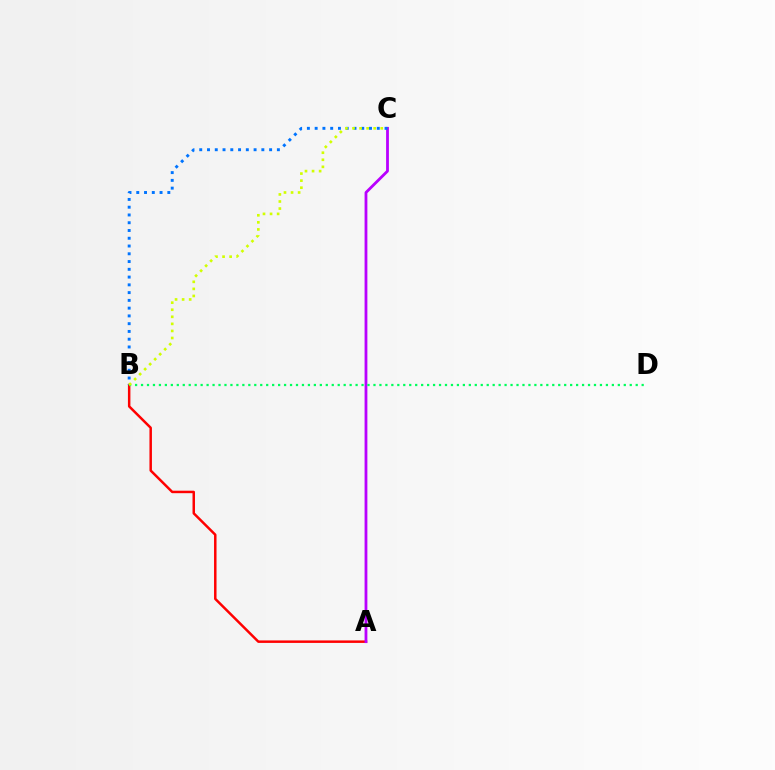{('A', 'B'): [{'color': '#ff0000', 'line_style': 'solid', 'thickness': 1.79}], ('A', 'C'): [{'color': '#b900ff', 'line_style': 'solid', 'thickness': 2.01}], ('B', 'C'): [{'color': '#0074ff', 'line_style': 'dotted', 'thickness': 2.11}, {'color': '#d1ff00', 'line_style': 'dotted', 'thickness': 1.92}], ('B', 'D'): [{'color': '#00ff5c', 'line_style': 'dotted', 'thickness': 1.62}]}